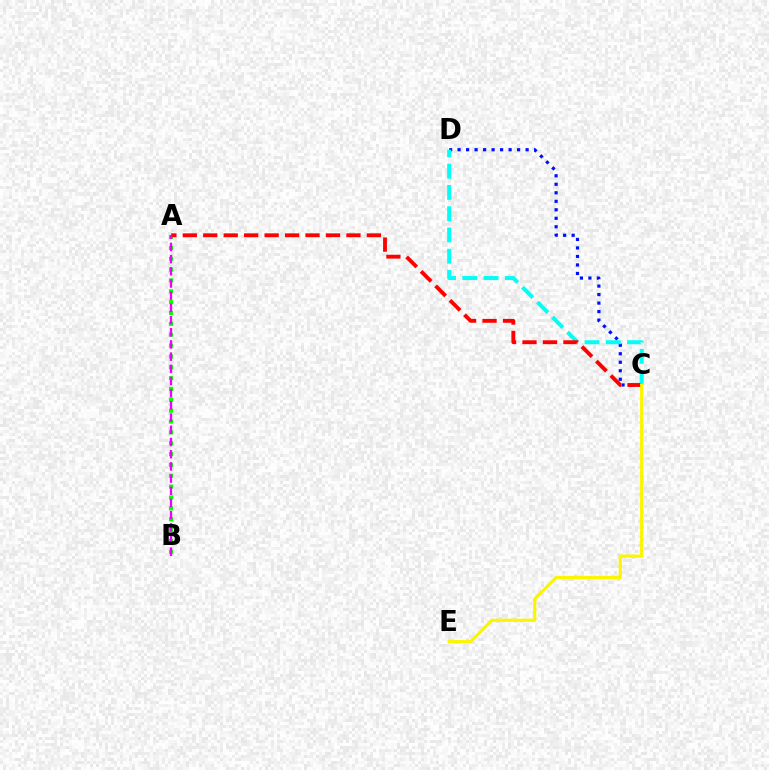{('A', 'B'): [{'color': '#08ff00', 'line_style': 'dotted', 'thickness': 2.95}, {'color': '#ee00ff', 'line_style': 'dashed', 'thickness': 1.66}], ('C', 'D'): [{'color': '#0010ff', 'line_style': 'dotted', 'thickness': 2.31}, {'color': '#00fff6', 'line_style': 'dashed', 'thickness': 2.89}], ('A', 'C'): [{'color': '#ff0000', 'line_style': 'dashed', 'thickness': 2.78}], ('C', 'E'): [{'color': '#fcf500', 'line_style': 'solid', 'thickness': 2.29}]}